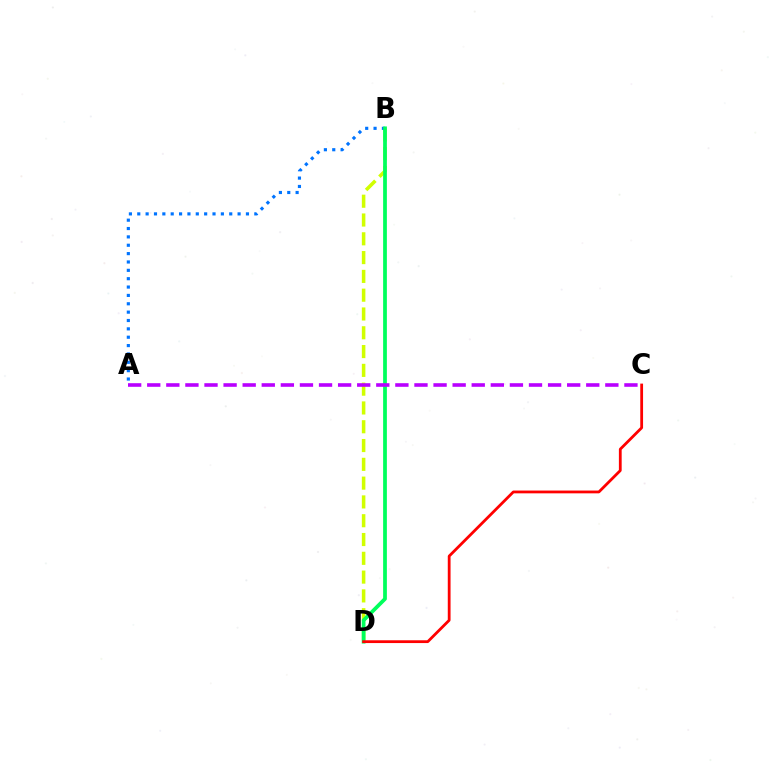{('B', 'D'): [{'color': '#d1ff00', 'line_style': 'dashed', 'thickness': 2.55}, {'color': '#00ff5c', 'line_style': 'solid', 'thickness': 2.7}], ('A', 'B'): [{'color': '#0074ff', 'line_style': 'dotted', 'thickness': 2.27}], ('A', 'C'): [{'color': '#b900ff', 'line_style': 'dashed', 'thickness': 2.59}], ('C', 'D'): [{'color': '#ff0000', 'line_style': 'solid', 'thickness': 2.01}]}